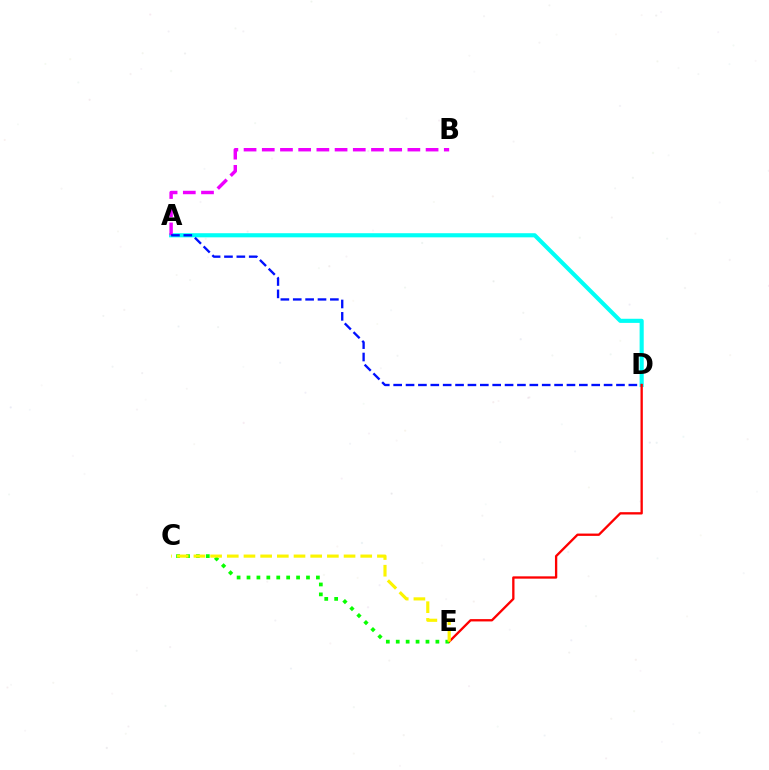{('A', 'D'): [{'color': '#00fff6', 'line_style': 'solid', 'thickness': 2.97}, {'color': '#0010ff', 'line_style': 'dashed', 'thickness': 1.68}], ('A', 'B'): [{'color': '#ee00ff', 'line_style': 'dashed', 'thickness': 2.47}], ('D', 'E'): [{'color': '#ff0000', 'line_style': 'solid', 'thickness': 1.67}], ('C', 'E'): [{'color': '#08ff00', 'line_style': 'dotted', 'thickness': 2.69}, {'color': '#fcf500', 'line_style': 'dashed', 'thickness': 2.27}]}